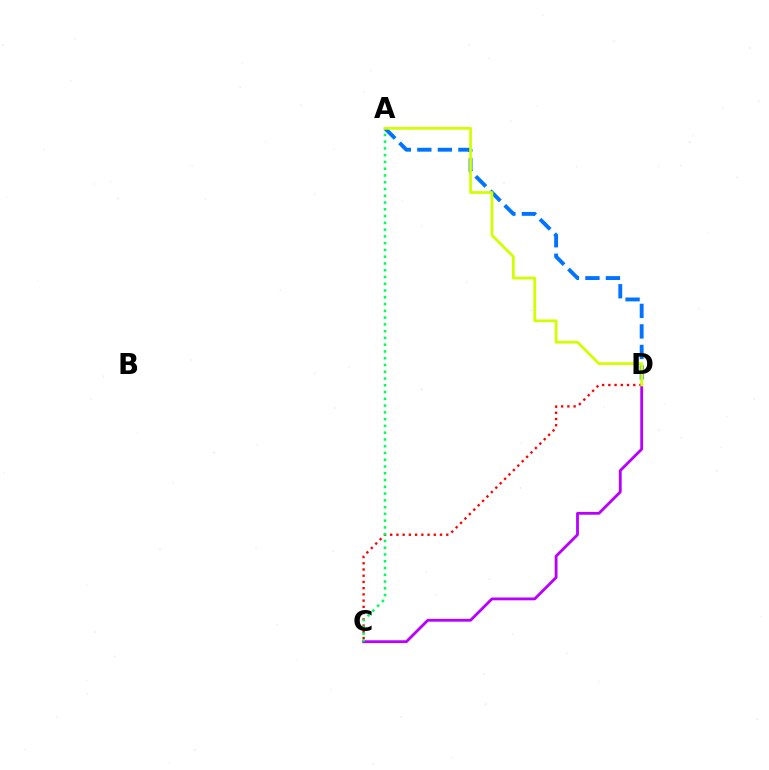{('C', 'D'): [{'color': '#ff0000', 'line_style': 'dotted', 'thickness': 1.69}, {'color': '#b900ff', 'line_style': 'solid', 'thickness': 2.03}], ('A', 'D'): [{'color': '#0074ff', 'line_style': 'dashed', 'thickness': 2.79}, {'color': '#d1ff00', 'line_style': 'solid', 'thickness': 1.99}], ('A', 'C'): [{'color': '#00ff5c', 'line_style': 'dotted', 'thickness': 1.84}]}